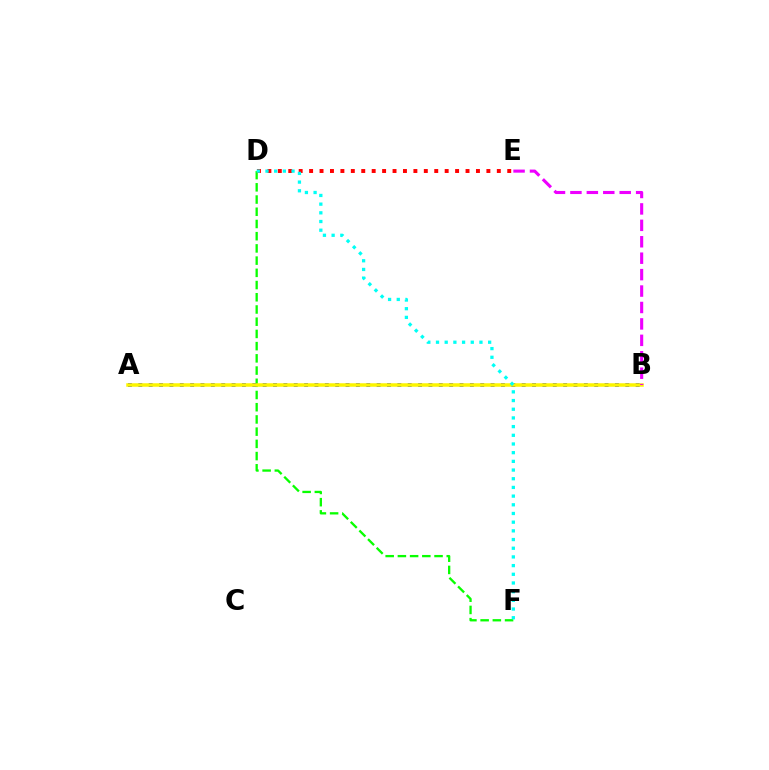{('D', 'F'): [{'color': '#08ff00', 'line_style': 'dashed', 'thickness': 1.66}, {'color': '#00fff6', 'line_style': 'dotted', 'thickness': 2.36}], ('A', 'B'): [{'color': '#0010ff', 'line_style': 'dotted', 'thickness': 2.82}, {'color': '#fcf500', 'line_style': 'solid', 'thickness': 2.52}], ('D', 'E'): [{'color': '#ff0000', 'line_style': 'dotted', 'thickness': 2.83}], ('B', 'E'): [{'color': '#ee00ff', 'line_style': 'dashed', 'thickness': 2.23}]}